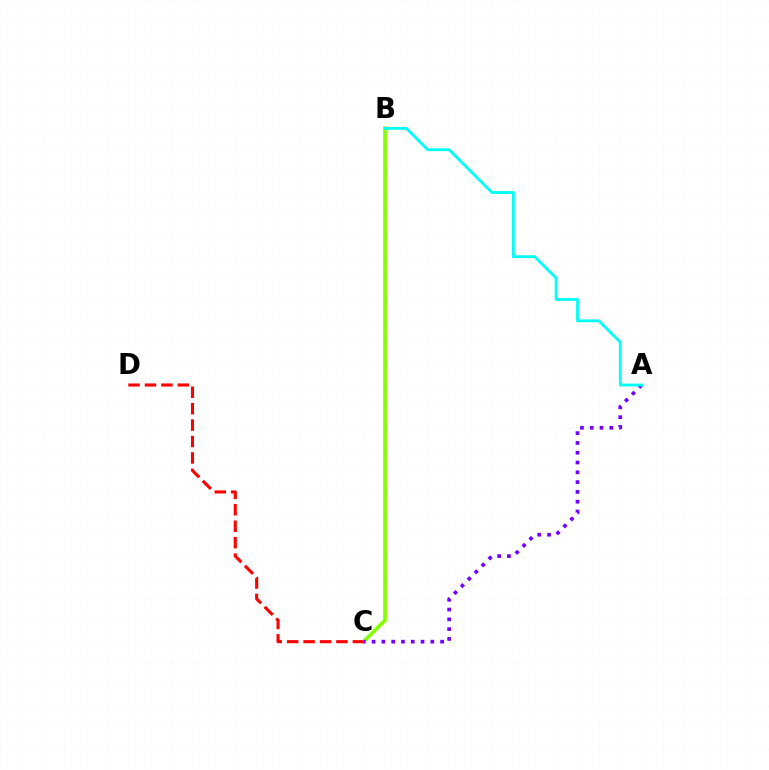{('B', 'C'): [{'color': '#84ff00', 'line_style': 'solid', 'thickness': 2.66}], ('A', 'C'): [{'color': '#7200ff', 'line_style': 'dotted', 'thickness': 2.66}], ('C', 'D'): [{'color': '#ff0000', 'line_style': 'dashed', 'thickness': 2.23}], ('A', 'B'): [{'color': '#00fff6', 'line_style': 'solid', 'thickness': 2.03}]}